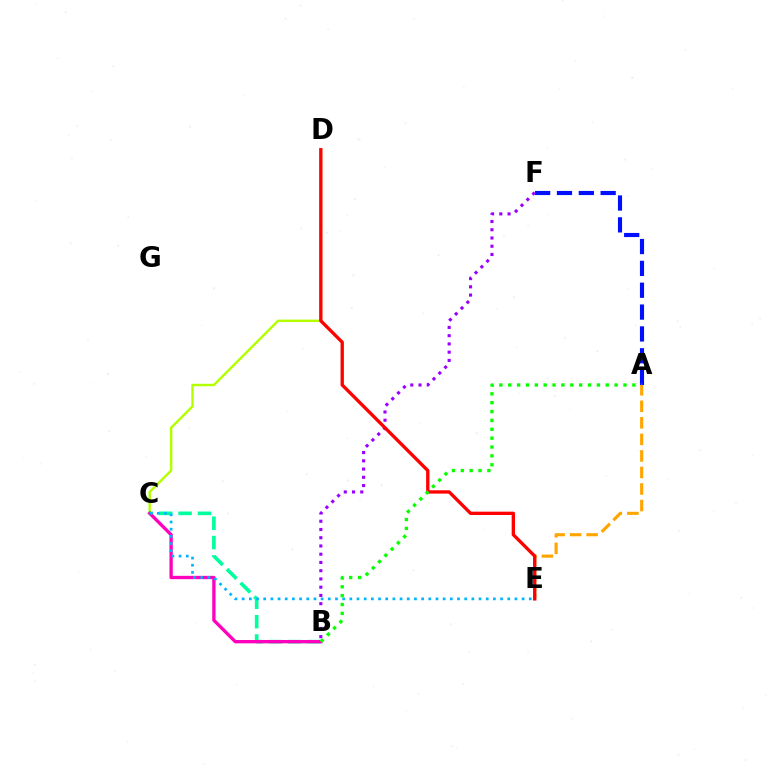{('A', 'E'): [{'color': '#ffa500', 'line_style': 'dashed', 'thickness': 2.25}], ('C', 'D'): [{'color': '#b3ff00', 'line_style': 'solid', 'thickness': 1.75}], ('A', 'F'): [{'color': '#0010ff', 'line_style': 'dashed', 'thickness': 2.97}], ('B', 'C'): [{'color': '#00ff9d', 'line_style': 'dashed', 'thickness': 2.63}, {'color': '#ff00bd', 'line_style': 'solid', 'thickness': 2.4}], ('B', 'F'): [{'color': '#9b00ff', 'line_style': 'dotted', 'thickness': 2.24}], ('C', 'E'): [{'color': '#00b5ff', 'line_style': 'dotted', 'thickness': 1.95}], ('D', 'E'): [{'color': '#ff0000', 'line_style': 'solid', 'thickness': 2.39}], ('A', 'B'): [{'color': '#08ff00', 'line_style': 'dotted', 'thickness': 2.41}]}